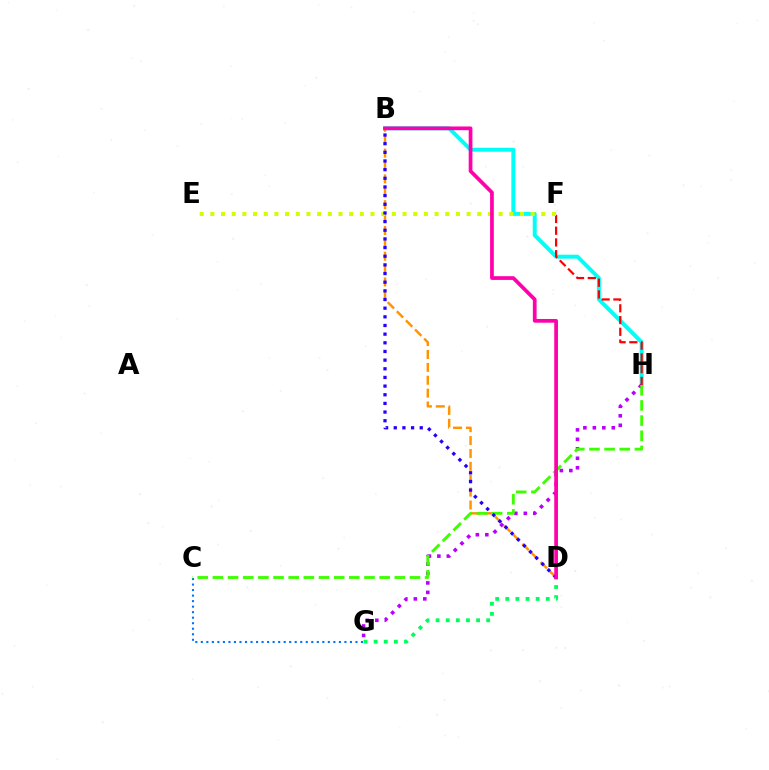{('C', 'G'): [{'color': '#0074ff', 'line_style': 'dotted', 'thickness': 1.5}], ('B', 'H'): [{'color': '#00fff6', 'line_style': 'solid', 'thickness': 2.85}], ('G', 'H'): [{'color': '#b900ff', 'line_style': 'dotted', 'thickness': 2.57}], ('B', 'D'): [{'color': '#ff9400', 'line_style': 'dashed', 'thickness': 1.75}, {'color': '#2500ff', 'line_style': 'dotted', 'thickness': 2.35}, {'color': '#ff00ac', 'line_style': 'solid', 'thickness': 2.68}], ('D', 'G'): [{'color': '#00ff5c', 'line_style': 'dotted', 'thickness': 2.75}], ('F', 'H'): [{'color': '#ff0000', 'line_style': 'dashed', 'thickness': 1.6}], ('C', 'H'): [{'color': '#3dff00', 'line_style': 'dashed', 'thickness': 2.06}], ('E', 'F'): [{'color': '#d1ff00', 'line_style': 'dotted', 'thickness': 2.9}]}